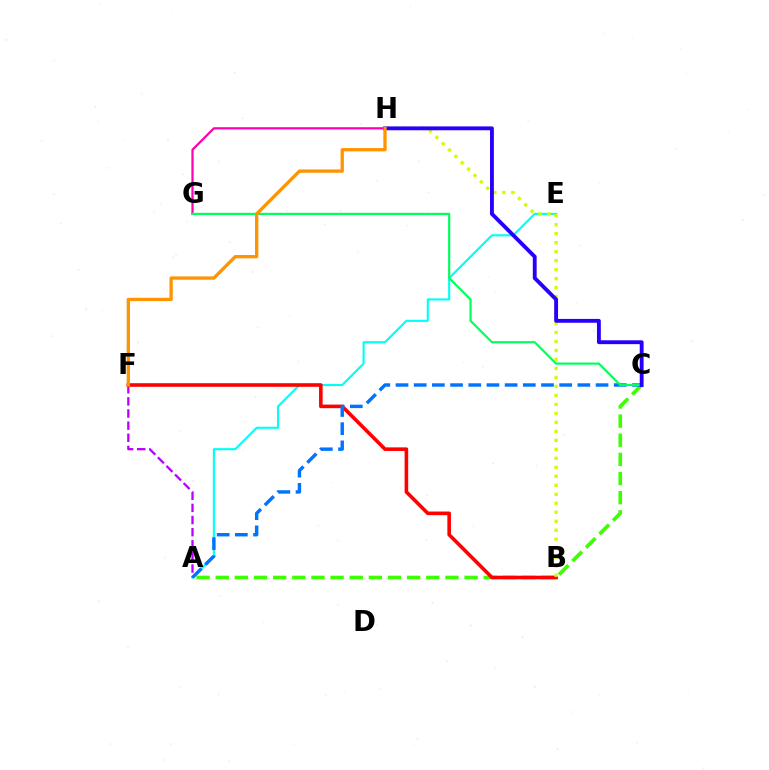{('A', 'C'): [{'color': '#3dff00', 'line_style': 'dashed', 'thickness': 2.6}, {'color': '#0074ff', 'line_style': 'dashed', 'thickness': 2.47}], ('A', 'E'): [{'color': '#00fff6', 'line_style': 'solid', 'thickness': 1.53}], ('A', 'F'): [{'color': '#b900ff', 'line_style': 'dashed', 'thickness': 1.65}], ('B', 'F'): [{'color': '#ff0000', 'line_style': 'solid', 'thickness': 2.59}], ('B', 'H'): [{'color': '#d1ff00', 'line_style': 'dotted', 'thickness': 2.44}], ('G', 'H'): [{'color': '#ff00ac', 'line_style': 'solid', 'thickness': 1.61}], ('C', 'G'): [{'color': '#00ff5c', 'line_style': 'solid', 'thickness': 1.57}], ('C', 'H'): [{'color': '#2500ff', 'line_style': 'solid', 'thickness': 2.78}], ('F', 'H'): [{'color': '#ff9400', 'line_style': 'solid', 'thickness': 2.39}]}